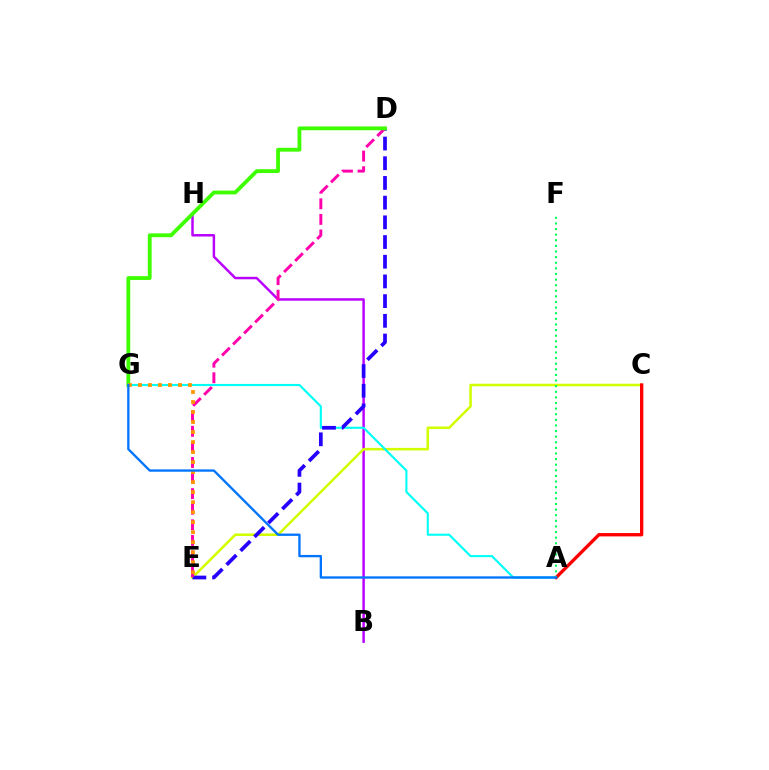{('B', 'H'): [{'color': '#b900ff', 'line_style': 'solid', 'thickness': 1.78}], ('C', 'E'): [{'color': '#d1ff00', 'line_style': 'solid', 'thickness': 1.83}], ('A', 'G'): [{'color': '#00fff6', 'line_style': 'solid', 'thickness': 1.53}, {'color': '#0074ff', 'line_style': 'solid', 'thickness': 1.67}], ('A', 'C'): [{'color': '#ff0000', 'line_style': 'solid', 'thickness': 2.4}], ('D', 'E'): [{'color': '#2500ff', 'line_style': 'dashed', 'thickness': 2.68}, {'color': '#ff00ac', 'line_style': 'dashed', 'thickness': 2.12}], ('D', 'G'): [{'color': '#3dff00', 'line_style': 'solid', 'thickness': 2.75}], ('A', 'F'): [{'color': '#00ff5c', 'line_style': 'dotted', 'thickness': 1.52}], ('E', 'G'): [{'color': '#ff9400', 'line_style': 'dotted', 'thickness': 2.72}]}